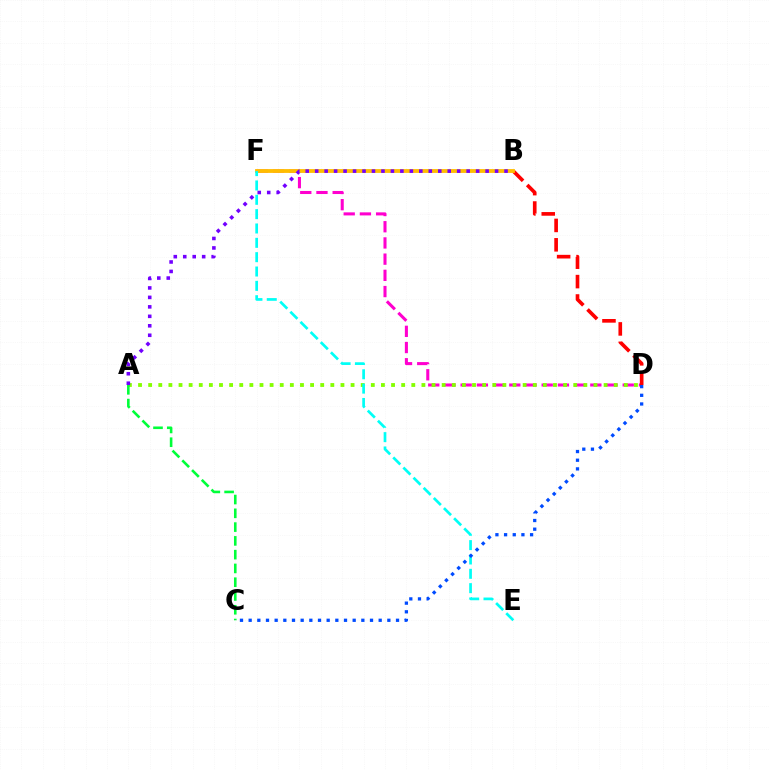{('D', 'F'): [{'color': '#ff00cf', 'line_style': 'dashed', 'thickness': 2.2}], ('A', 'D'): [{'color': '#84ff00', 'line_style': 'dotted', 'thickness': 2.75}], ('B', 'D'): [{'color': '#ff0000', 'line_style': 'dashed', 'thickness': 2.63}], ('B', 'F'): [{'color': '#ffbd00', 'line_style': 'solid', 'thickness': 2.75}], ('E', 'F'): [{'color': '#00fff6', 'line_style': 'dashed', 'thickness': 1.95}], ('A', 'C'): [{'color': '#00ff39', 'line_style': 'dashed', 'thickness': 1.87}], ('A', 'B'): [{'color': '#7200ff', 'line_style': 'dotted', 'thickness': 2.57}], ('C', 'D'): [{'color': '#004bff', 'line_style': 'dotted', 'thickness': 2.36}]}